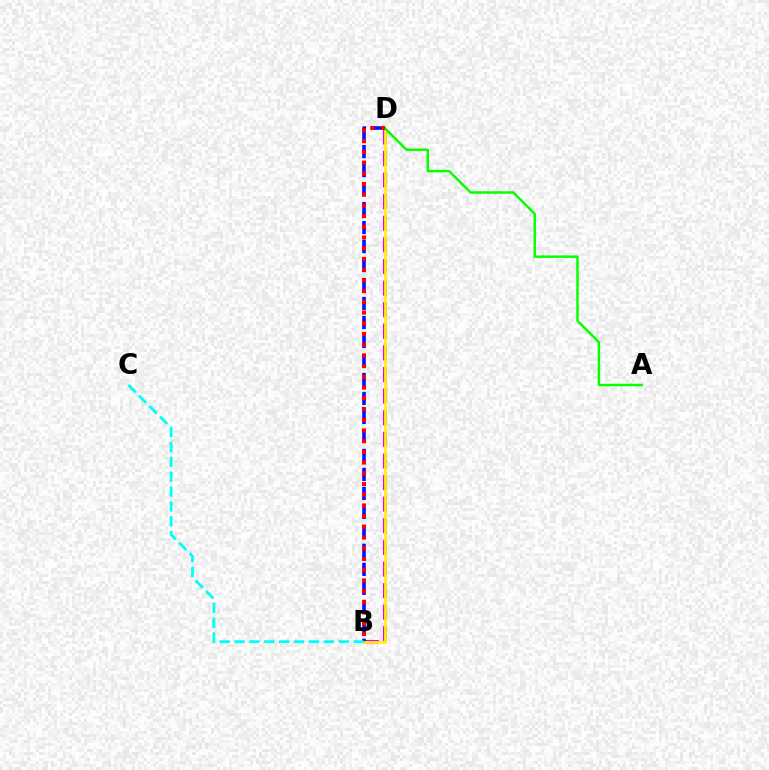{('B', 'D'): [{'color': '#ee00ff', 'line_style': 'dashed', 'thickness': 2.94}, {'color': '#0010ff', 'line_style': 'dashed', 'thickness': 2.58}, {'color': '#fcf500', 'line_style': 'solid', 'thickness': 1.96}, {'color': '#ff0000', 'line_style': 'dotted', 'thickness': 2.91}], ('A', 'D'): [{'color': '#08ff00', 'line_style': 'solid', 'thickness': 1.78}], ('B', 'C'): [{'color': '#00fff6', 'line_style': 'dashed', 'thickness': 2.02}]}